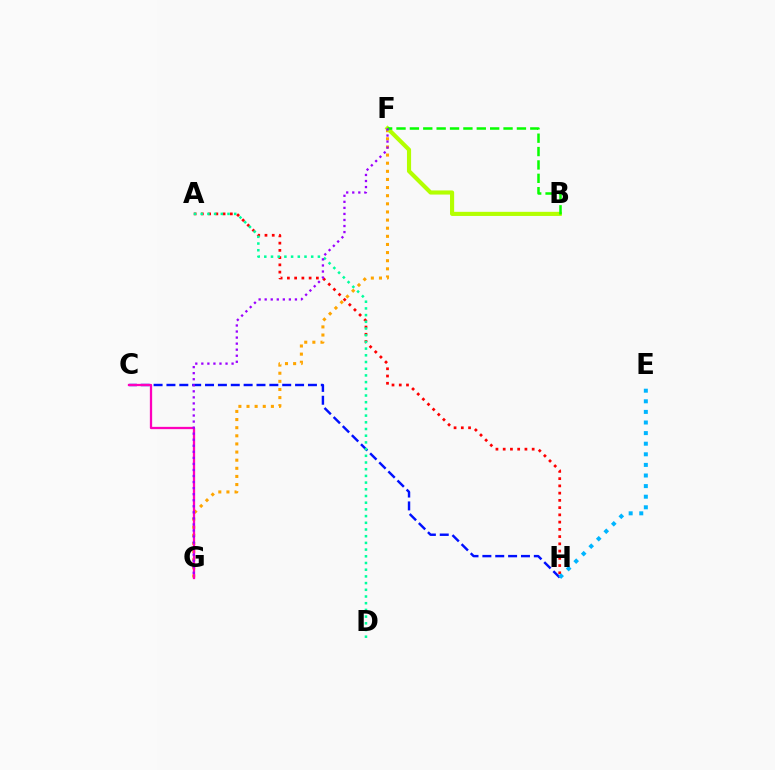{('A', 'H'): [{'color': '#ff0000', 'line_style': 'dotted', 'thickness': 1.97}], ('F', 'G'): [{'color': '#ffa500', 'line_style': 'dotted', 'thickness': 2.21}, {'color': '#9b00ff', 'line_style': 'dotted', 'thickness': 1.64}], ('C', 'H'): [{'color': '#0010ff', 'line_style': 'dashed', 'thickness': 1.75}], ('B', 'F'): [{'color': '#b3ff00', 'line_style': 'solid', 'thickness': 2.97}, {'color': '#08ff00', 'line_style': 'dashed', 'thickness': 1.82}], ('E', 'H'): [{'color': '#00b5ff', 'line_style': 'dotted', 'thickness': 2.88}], ('C', 'G'): [{'color': '#ff00bd', 'line_style': 'solid', 'thickness': 1.64}], ('A', 'D'): [{'color': '#00ff9d', 'line_style': 'dotted', 'thickness': 1.82}]}